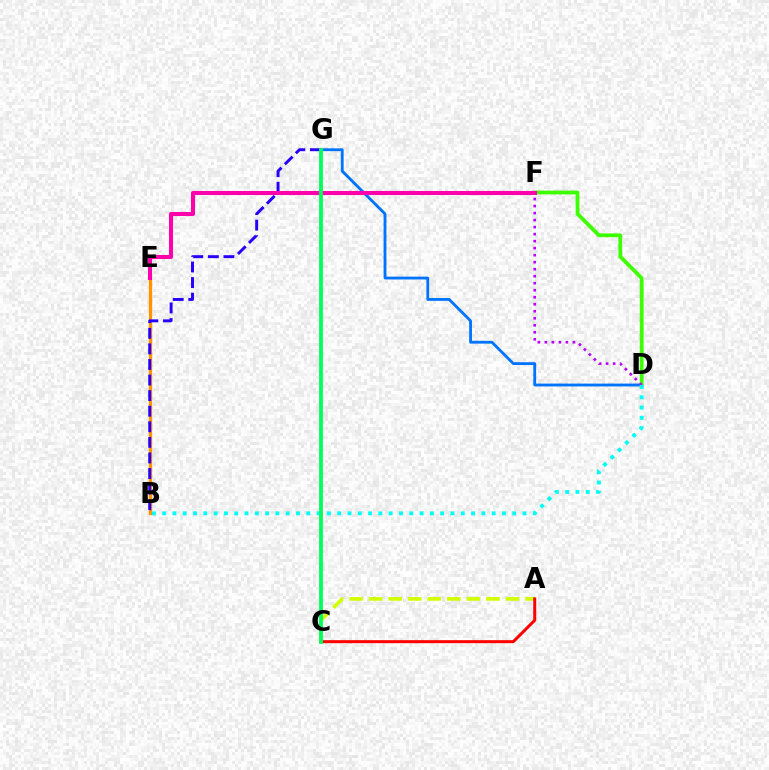{('B', 'E'): [{'color': '#ff9400', 'line_style': 'solid', 'thickness': 2.38}], ('B', 'G'): [{'color': '#2500ff', 'line_style': 'dashed', 'thickness': 2.12}], ('D', 'G'): [{'color': '#0074ff', 'line_style': 'solid', 'thickness': 2.04}], ('A', 'C'): [{'color': '#d1ff00', 'line_style': 'dashed', 'thickness': 2.66}, {'color': '#ff0000', 'line_style': 'solid', 'thickness': 2.16}], ('D', 'F'): [{'color': '#3dff00', 'line_style': 'solid', 'thickness': 2.72}, {'color': '#b900ff', 'line_style': 'dotted', 'thickness': 1.91}], ('E', 'F'): [{'color': '#ff00ac', 'line_style': 'solid', 'thickness': 2.92}], ('B', 'D'): [{'color': '#00fff6', 'line_style': 'dotted', 'thickness': 2.8}], ('C', 'G'): [{'color': '#00ff5c', 'line_style': 'solid', 'thickness': 2.73}]}